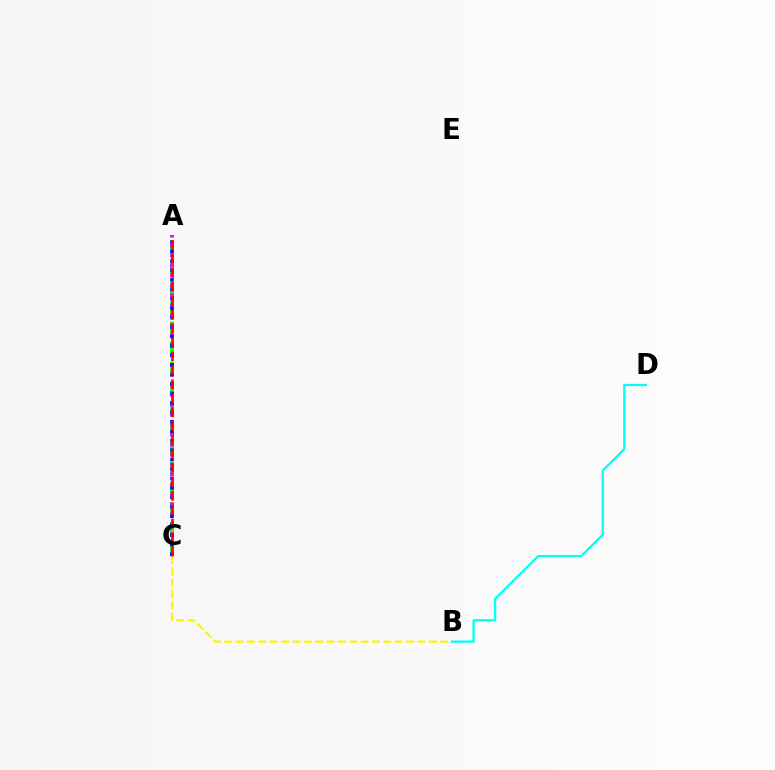{('B', 'C'): [{'color': '#fcf500', 'line_style': 'dashed', 'thickness': 1.54}], ('A', 'C'): [{'color': '#08ff00', 'line_style': 'dashed', 'thickness': 2.72}, {'color': '#ee00ff', 'line_style': 'dotted', 'thickness': 2.7}, {'color': '#0010ff', 'line_style': 'dotted', 'thickness': 2.57}, {'color': '#ff0000', 'line_style': 'dashed', 'thickness': 1.89}], ('B', 'D'): [{'color': '#00fff6', 'line_style': 'solid', 'thickness': 1.63}]}